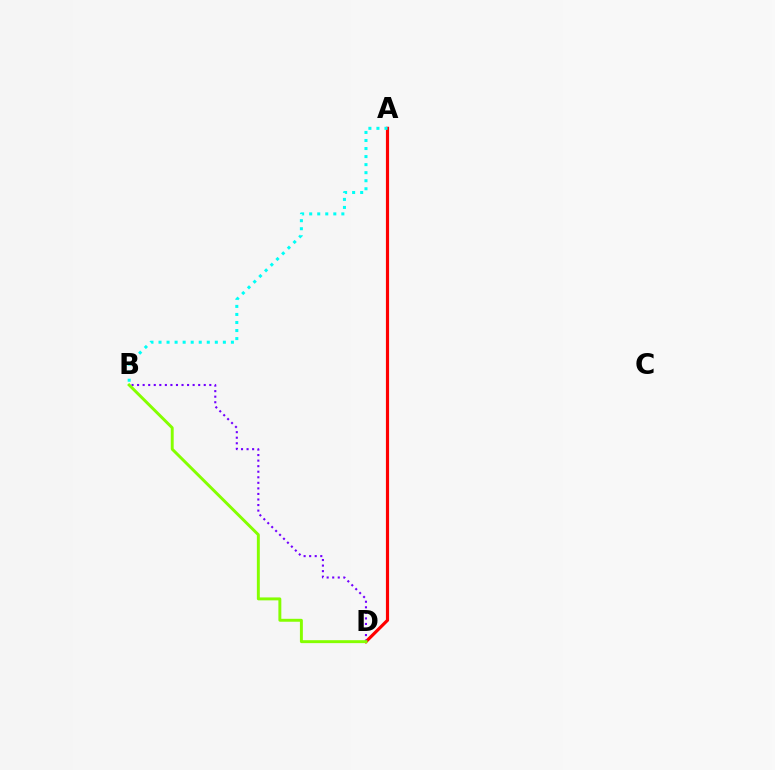{('A', 'D'): [{'color': '#ff0000', 'line_style': 'solid', 'thickness': 2.28}], ('A', 'B'): [{'color': '#00fff6', 'line_style': 'dotted', 'thickness': 2.19}], ('B', 'D'): [{'color': '#7200ff', 'line_style': 'dotted', 'thickness': 1.51}, {'color': '#84ff00', 'line_style': 'solid', 'thickness': 2.11}]}